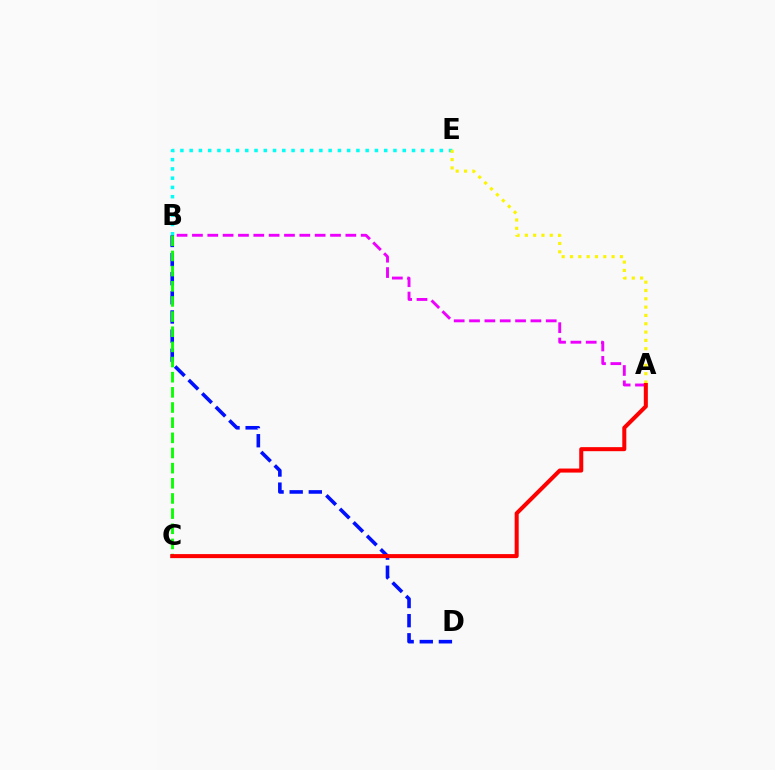{('B', 'E'): [{'color': '#00fff6', 'line_style': 'dotted', 'thickness': 2.52}], ('B', 'D'): [{'color': '#0010ff', 'line_style': 'dashed', 'thickness': 2.6}], ('B', 'C'): [{'color': '#08ff00', 'line_style': 'dashed', 'thickness': 2.06}], ('A', 'B'): [{'color': '#ee00ff', 'line_style': 'dashed', 'thickness': 2.08}], ('A', 'E'): [{'color': '#fcf500', 'line_style': 'dotted', 'thickness': 2.26}], ('A', 'C'): [{'color': '#ff0000', 'line_style': 'solid', 'thickness': 2.91}]}